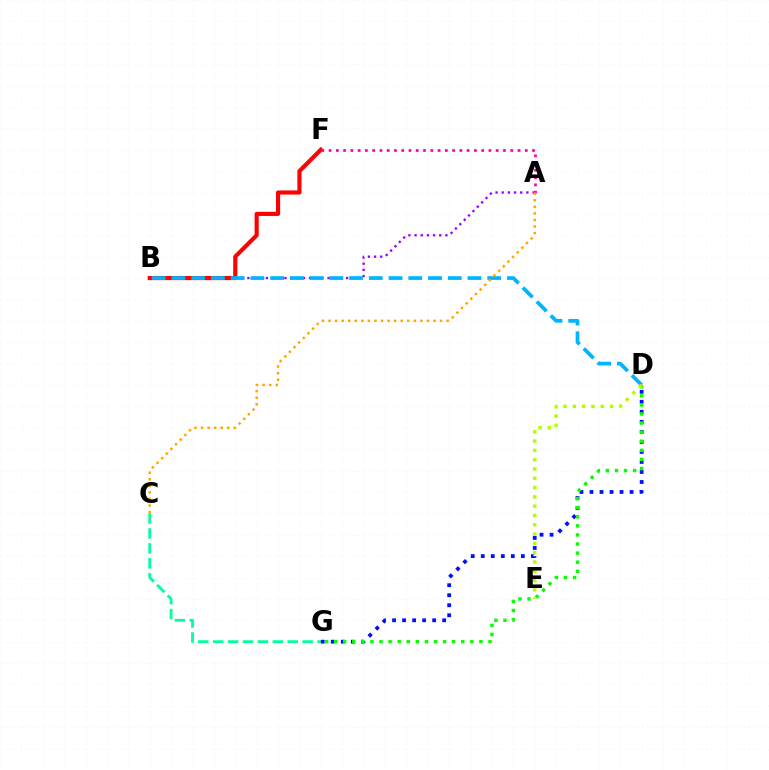{('C', 'G'): [{'color': '#00ff9d', 'line_style': 'dashed', 'thickness': 2.03}], ('A', 'B'): [{'color': '#9b00ff', 'line_style': 'dotted', 'thickness': 1.68}], ('D', 'G'): [{'color': '#0010ff', 'line_style': 'dotted', 'thickness': 2.72}, {'color': '#08ff00', 'line_style': 'dotted', 'thickness': 2.47}], ('B', 'F'): [{'color': '#ff0000', 'line_style': 'solid', 'thickness': 2.97}], ('A', 'F'): [{'color': '#ff00bd', 'line_style': 'dotted', 'thickness': 1.97}], ('B', 'D'): [{'color': '#00b5ff', 'line_style': 'dashed', 'thickness': 2.68}], ('D', 'E'): [{'color': '#b3ff00', 'line_style': 'dotted', 'thickness': 2.53}], ('A', 'C'): [{'color': '#ffa500', 'line_style': 'dotted', 'thickness': 1.78}]}